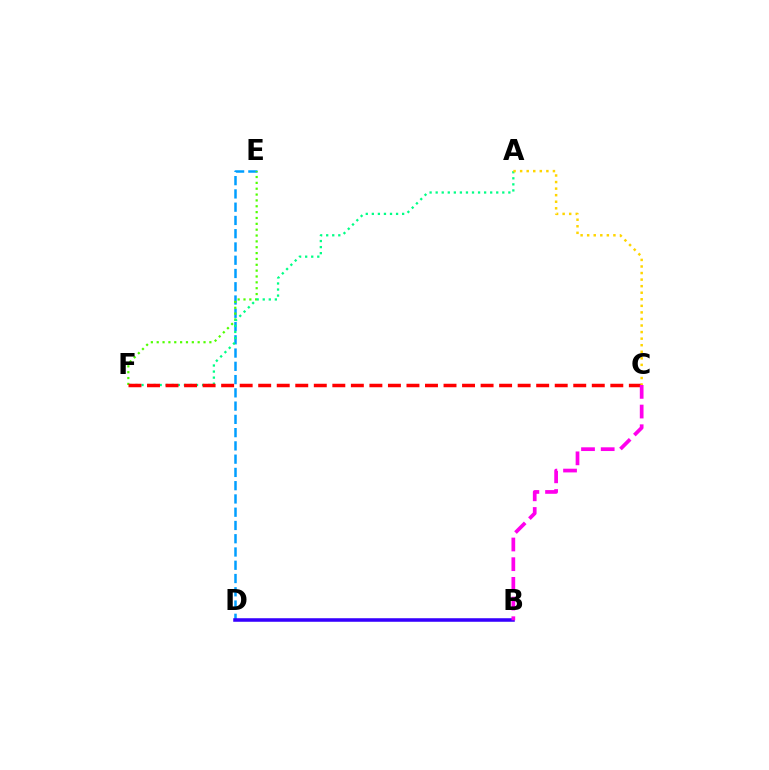{('D', 'E'): [{'color': '#009eff', 'line_style': 'dashed', 'thickness': 1.8}], ('E', 'F'): [{'color': '#4fff00', 'line_style': 'dotted', 'thickness': 1.59}], ('A', 'F'): [{'color': '#00ff86', 'line_style': 'dotted', 'thickness': 1.65}], ('C', 'F'): [{'color': '#ff0000', 'line_style': 'dashed', 'thickness': 2.52}], ('A', 'C'): [{'color': '#ffd500', 'line_style': 'dotted', 'thickness': 1.78}], ('B', 'D'): [{'color': '#3700ff', 'line_style': 'solid', 'thickness': 2.55}], ('B', 'C'): [{'color': '#ff00ed', 'line_style': 'dashed', 'thickness': 2.67}]}